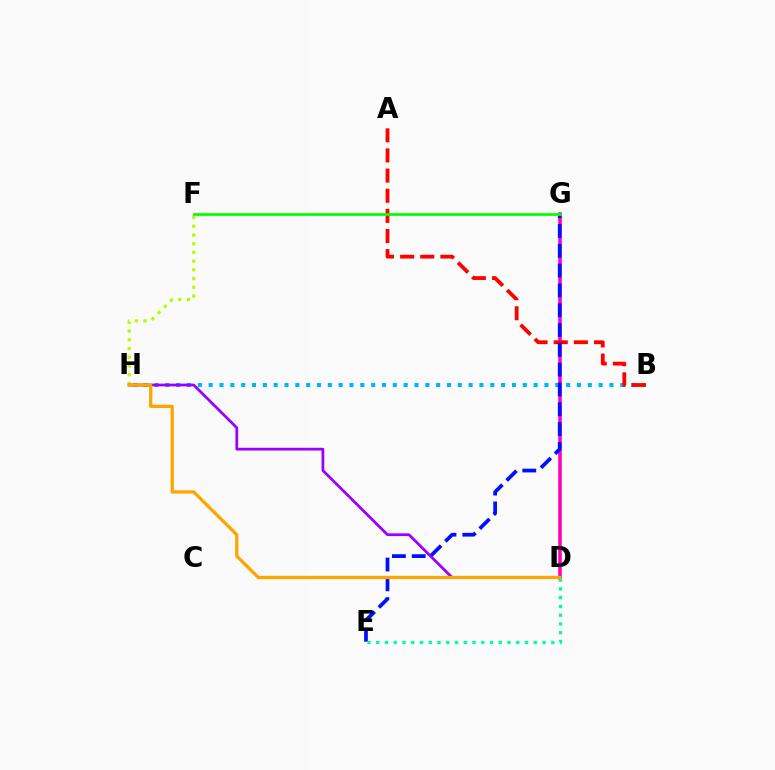{('F', 'H'): [{'color': '#b3ff00', 'line_style': 'dotted', 'thickness': 2.37}], ('D', 'G'): [{'color': '#ff00bd', 'line_style': 'solid', 'thickness': 2.54}], ('B', 'H'): [{'color': '#00b5ff', 'line_style': 'dotted', 'thickness': 2.94}], ('A', 'B'): [{'color': '#ff0000', 'line_style': 'dashed', 'thickness': 2.74}], ('D', 'H'): [{'color': '#9b00ff', 'line_style': 'solid', 'thickness': 1.98}, {'color': '#ffa500', 'line_style': 'solid', 'thickness': 2.36}], ('E', 'G'): [{'color': '#0010ff', 'line_style': 'dashed', 'thickness': 2.69}], ('F', 'G'): [{'color': '#08ff00', 'line_style': 'solid', 'thickness': 2.0}], ('D', 'E'): [{'color': '#00ff9d', 'line_style': 'dotted', 'thickness': 2.38}]}